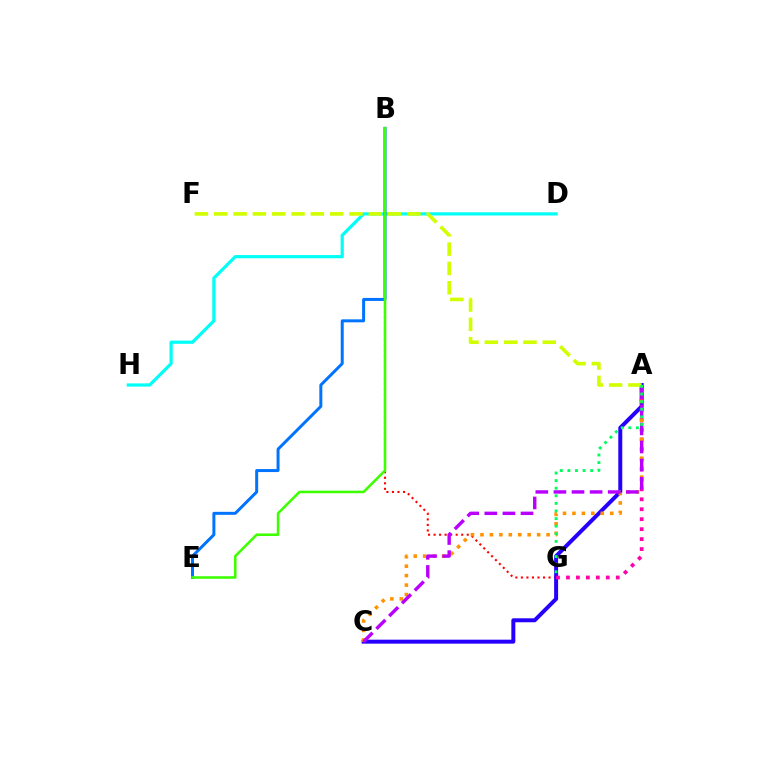{('D', 'H'): [{'color': '#00fff6', 'line_style': 'solid', 'thickness': 2.31}], ('B', 'G'): [{'color': '#ff0000', 'line_style': 'dotted', 'thickness': 1.5}], ('A', 'C'): [{'color': '#2500ff', 'line_style': 'solid', 'thickness': 2.86}, {'color': '#ff9400', 'line_style': 'dotted', 'thickness': 2.57}, {'color': '#b900ff', 'line_style': 'dashed', 'thickness': 2.46}], ('B', 'E'): [{'color': '#0074ff', 'line_style': 'solid', 'thickness': 2.15}, {'color': '#3dff00', 'line_style': 'solid', 'thickness': 1.85}], ('A', 'G'): [{'color': '#ff00ac', 'line_style': 'dotted', 'thickness': 2.71}, {'color': '#00ff5c', 'line_style': 'dotted', 'thickness': 2.06}], ('A', 'F'): [{'color': '#d1ff00', 'line_style': 'dashed', 'thickness': 2.62}]}